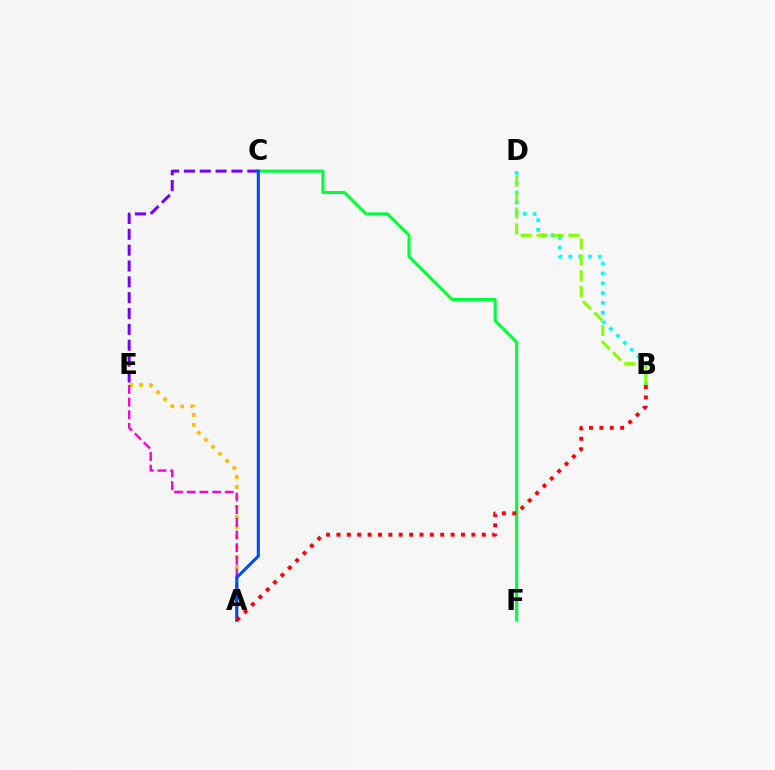{('C', 'E'): [{'color': '#7200ff', 'line_style': 'dashed', 'thickness': 2.15}], ('C', 'F'): [{'color': '#00ff39', 'line_style': 'solid', 'thickness': 2.21}], ('A', 'E'): [{'color': '#ffbd00', 'line_style': 'dotted', 'thickness': 2.72}, {'color': '#ff00cf', 'line_style': 'dashed', 'thickness': 1.72}], ('B', 'D'): [{'color': '#00fff6', 'line_style': 'dotted', 'thickness': 2.67}, {'color': '#84ff00', 'line_style': 'dashed', 'thickness': 2.16}], ('A', 'C'): [{'color': '#004bff', 'line_style': 'solid', 'thickness': 2.23}], ('A', 'B'): [{'color': '#ff0000', 'line_style': 'dotted', 'thickness': 2.82}]}